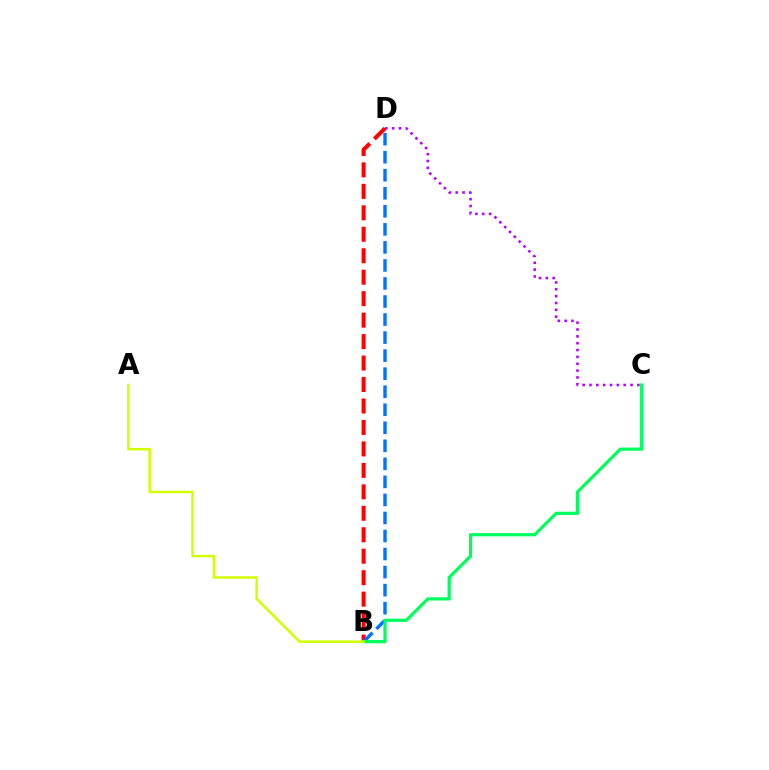{('B', 'D'): [{'color': '#ff0000', 'line_style': 'dashed', 'thickness': 2.92}, {'color': '#0074ff', 'line_style': 'dashed', 'thickness': 2.45}], ('C', 'D'): [{'color': '#b900ff', 'line_style': 'dotted', 'thickness': 1.86}], ('B', 'C'): [{'color': '#00ff5c', 'line_style': 'solid', 'thickness': 2.31}], ('A', 'B'): [{'color': '#d1ff00', 'line_style': 'solid', 'thickness': 1.81}]}